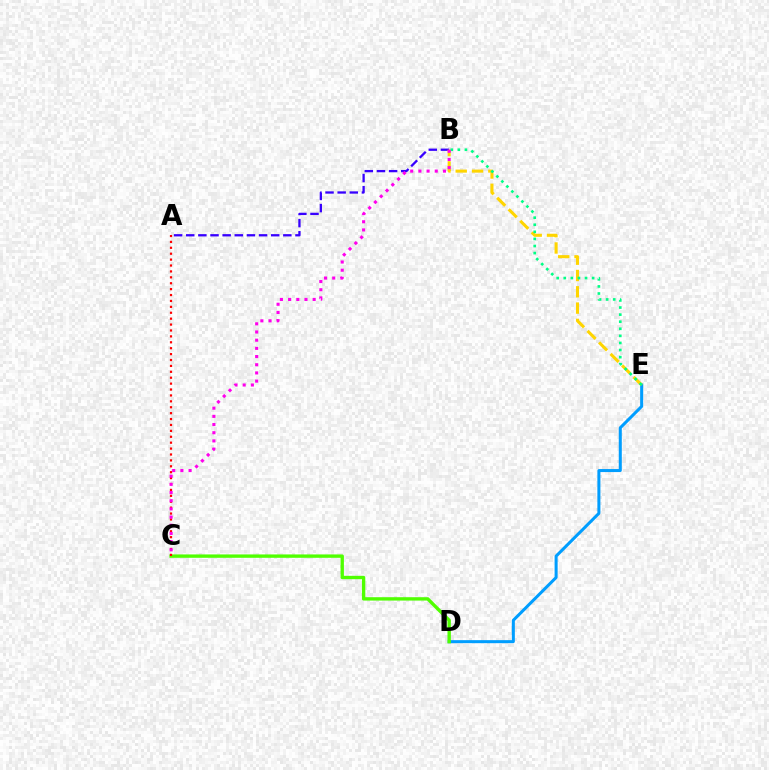{('D', 'E'): [{'color': '#009eff', 'line_style': 'solid', 'thickness': 2.18}], ('A', 'B'): [{'color': '#3700ff', 'line_style': 'dashed', 'thickness': 1.65}], ('C', 'D'): [{'color': '#4fff00', 'line_style': 'solid', 'thickness': 2.42}], ('B', 'E'): [{'color': '#ffd500', 'line_style': 'dashed', 'thickness': 2.21}, {'color': '#00ff86', 'line_style': 'dotted', 'thickness': 1.92}], ('A', 'C'): [{'color': '#ff0000', 'line_style': 'dotted', 'thickness': 1.6}], ('B', 'C'): [{'color': '#ff00ed', 'line_style': 'dotted', 'thickness': 2.22}]}